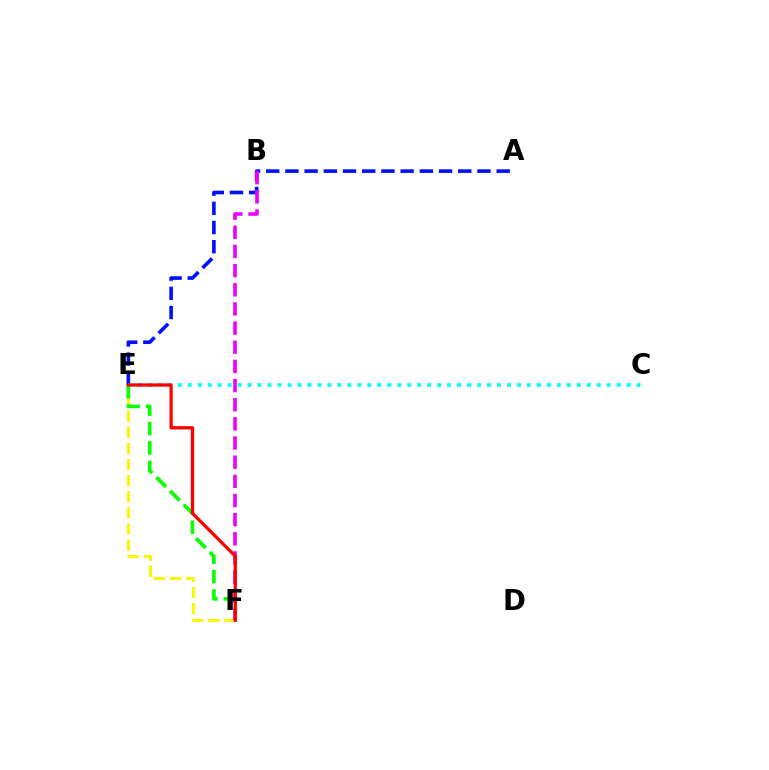{('E', 'F'): [{'color': '#fcf500', 'line_style': 'dashed', 'thickness': 2.18}, {'color': '#08ff00', 'line_style': 'dashed', 'thickness': 2.63}, {'color': '#ff0000', 'line_style': 'solid', 'thickness': 2.34}], ('A', 'E'): [{'color': '#0010ff', 'line_style': 'dashed', 'thickness': 2.61}], ('C', 'E'): [{'color': '#00fff6', 'line_style': 'dotted', 'thickness': 2.71}], ('B', 'F'): [{'color': '#ee00ff', 'line_style': 'dashed', 'thickness': 2.6}]}